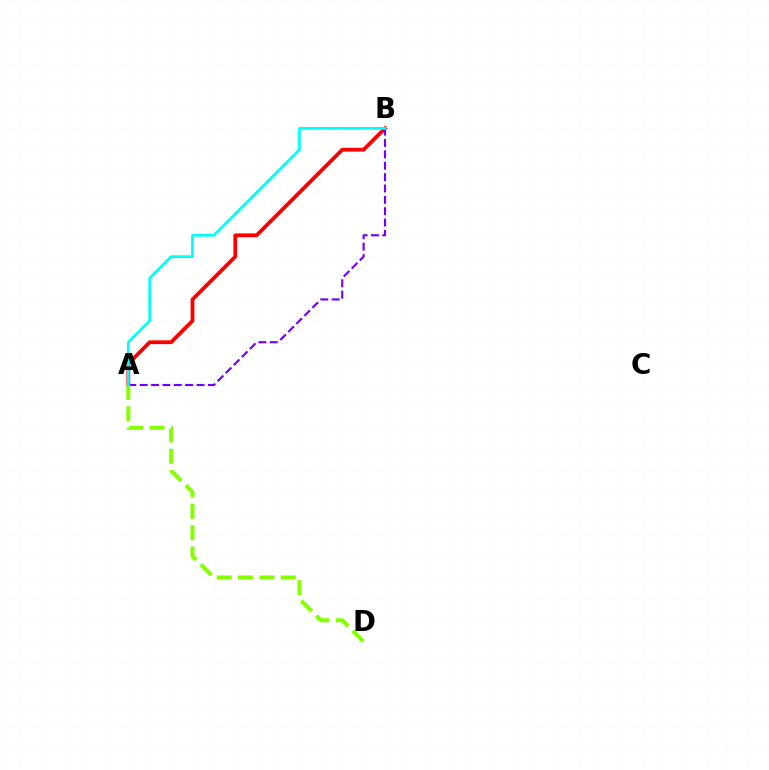{('A', 'B'): [{'color': '#ff0000', 'line_style': 'solid', 'thickness': 2.73}, {'color': '#7200ff', 'line_style': 'dashed', 'thickness': 1.54}, {'color': '#00fff6', 'line_style': 'solid', 'thickness': 1.99}], ('A', 'D'): [{'color': '#84ff00', 'line_style': 'dashed', 'thickness': 2.9}]}